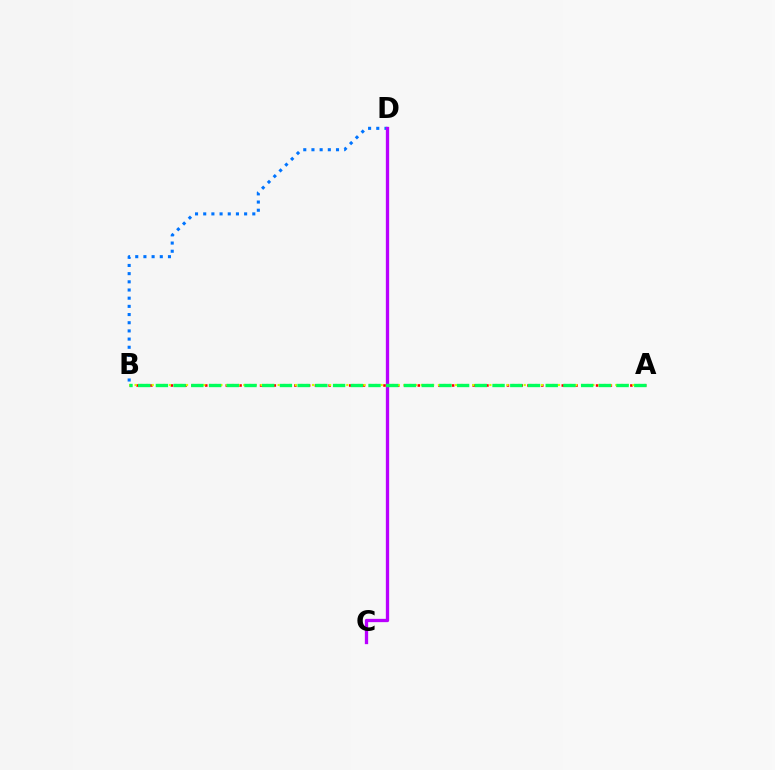{('A', 'B'): [{'color': '#ff0000', 'line_style': 'dotted', 'thickness': 1.86}, {'color': '#d1ff00', 'line_style': 'dotted', 'thickness': 1.55}, {'color': '#00ff5c', 'line_style': 'dashed', 'thickness': 2.41}], ('B', 'D'): [{'color': '#0074ff', 'line_style': 'dotted', 'thickness': 2.22}], ('C', 'D'): [{'color': '#b900ff', 'line_style': 'solid', 'thickness': 2.38}]}